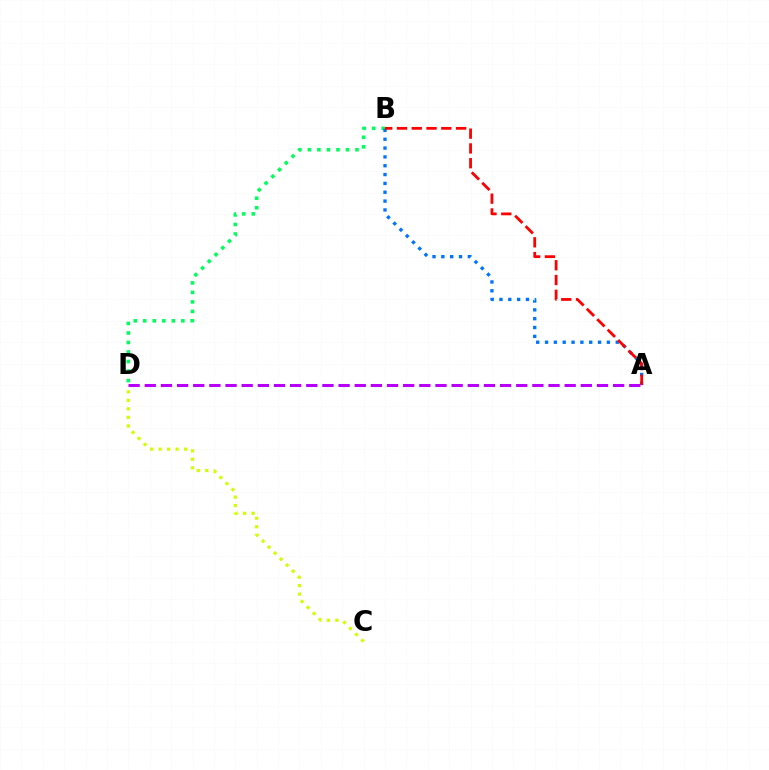{('C', 'D'): [{'color': '#d1ff00', 'line_style': 'dotted', 'thickness': 2.31}], ('B', 'D'): [{'color': '#00ff5c', 'line_style': 'dotted', 'thickness': 2.59}], ('A', 'B'): [{'color': '#0074ff', 'line_style': 'dotted', 'thickness': 2.4}, {'color': '#ff0000', 'line_style': 'dashed', 'thickness': 2.01}], ('A', 'D'): [{'color': '#b900ff', 'line_style': 'dashed', 'thickness': 2.19}]}